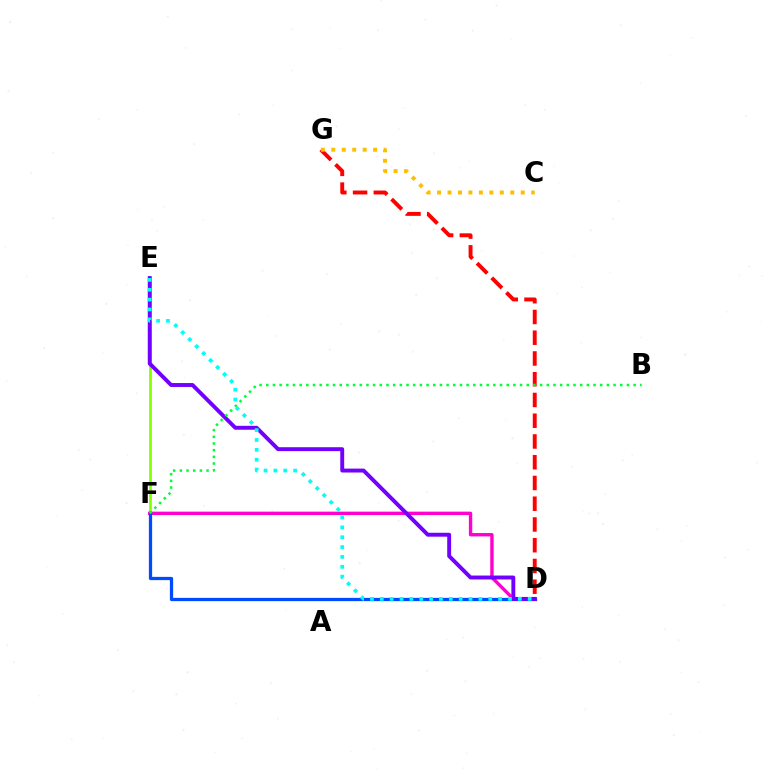{('E', 'F'): [{'color': '#84ff00', 'line_style': 'solid', 'thickness': 1.96}], ('D', 'F'): [{'color': '#ff00cf', 'line_style': 'solid', 'thickness': 2.43}, {'color': '#004bff', 'line_style': 'solid', 'thickness': 2.34}], ('D', 'E'): [{'color': '#7200ff', 'line_style': 'solid', 'thickness': 2.82}, {'color': '#00fff6', 'line_style': 'dotted', 'thickness': 2.68}], ('D', 'G'): [{'color': '#ff0000', 'line_style': 'dashed', 'thickness': 2.82}], ('C', 'G'): [{'color': '#ffbd00', 'line_style': 'dotted', 'thickness': 2.84}], ('B', 'F'): [{'color': '#00ff39', 'line_style': 'dotted', 'thickness': 1.81}]}